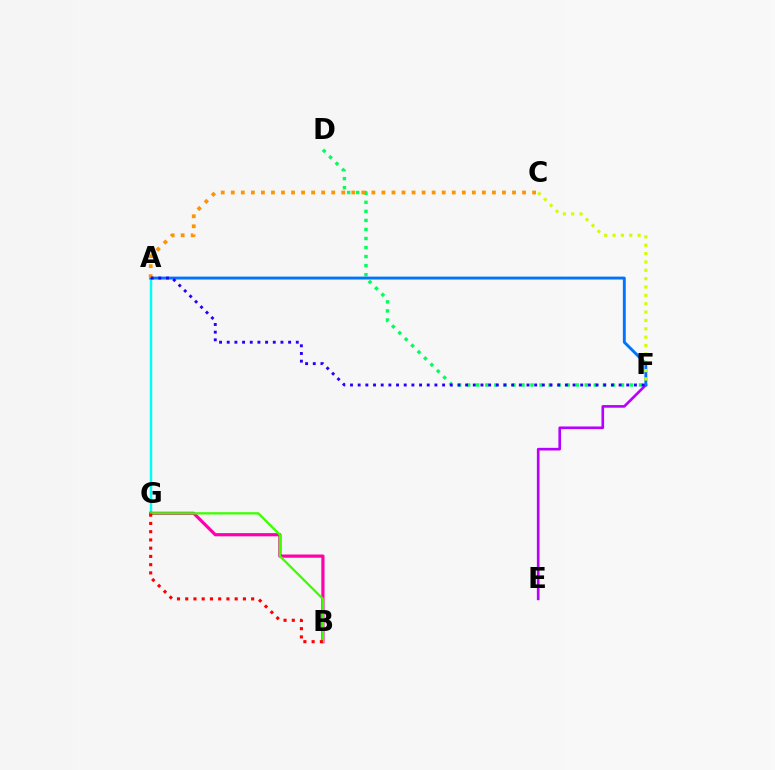{('D', 'F'): [{'color': '#00ff5c', 'line_style': 'dotted', 'thickness': 2.46}], ('A', 'G'): [{'color': '#00fff6', 'line_style': 'solid', 'thickness': 1.77}], ('E', 'F'): [{'color': '#b900ff', 'line_style': 'solid', 'thickness': 1.9}], ('A', 'F'): [{'color': '#0074ff', 'line_style': 'solid', 'thickness': 2.09}, {'color': '#2500ff', 'line_style': 'dotted', 'thickness': 2.09}], ('B', 'G'): [{'color': '#ff00ac', 'line_style': 'solid', 'thickness': 2.31}, {'color': '#3dff00', 'line_style': 'solid', 'thickness': 1.66}, {'color': '#ff0000', 'line_style': 'dotted', 'thickness': 2.24}], ('A', 'C'): [{'color': '#ff9400', 'line_style': 'dotted', 'thickness': 2.73}], ('C', 'F'): [{'color': '#d1ff00', 'line_style': 'dotted', 'thickness': 2.27}]}